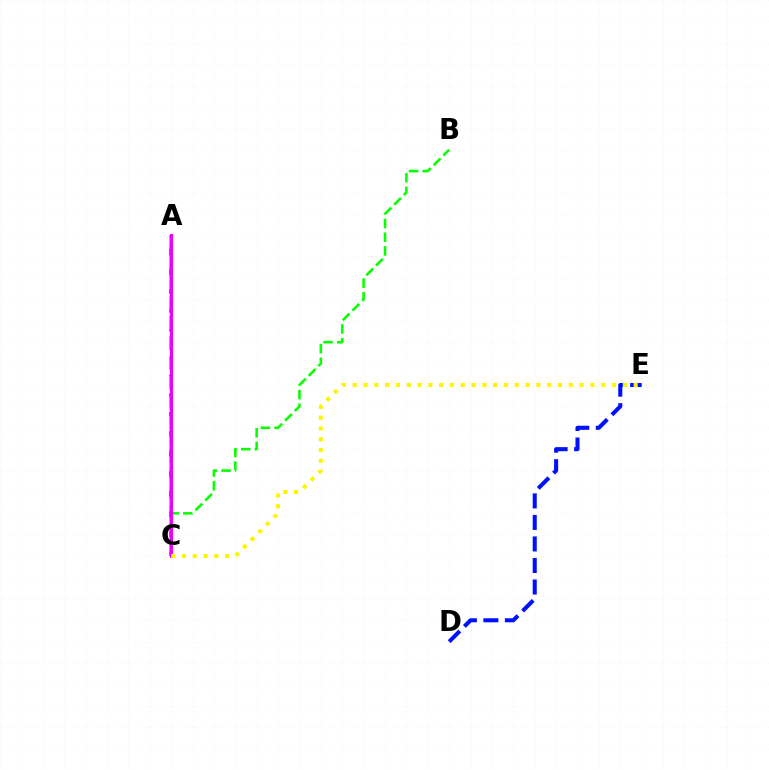{('A', 'C'): [{'color': '#ff0000', 'line_style': 'dashed', 'thickness': 2.54}, {'color': '#00fff6', 'line_style': 'dashed', 'thickness': 2.74}, {'color': '#ee00ff', 'line_style': 'solid', 'thickness': 2.21}], ('D', 'E'): [{'color': '#0010ff', 'line_style': 'dashed', 'thickness': 2.92}], ('B', 'C'): [{'color': '#08ff00', 'line_style': 'dashed', 'thickness': 1.86}], ('C', 'E'): [{'color': '#fcf500', 'line_style': 'dotted', 'thickness': 2.94}]}